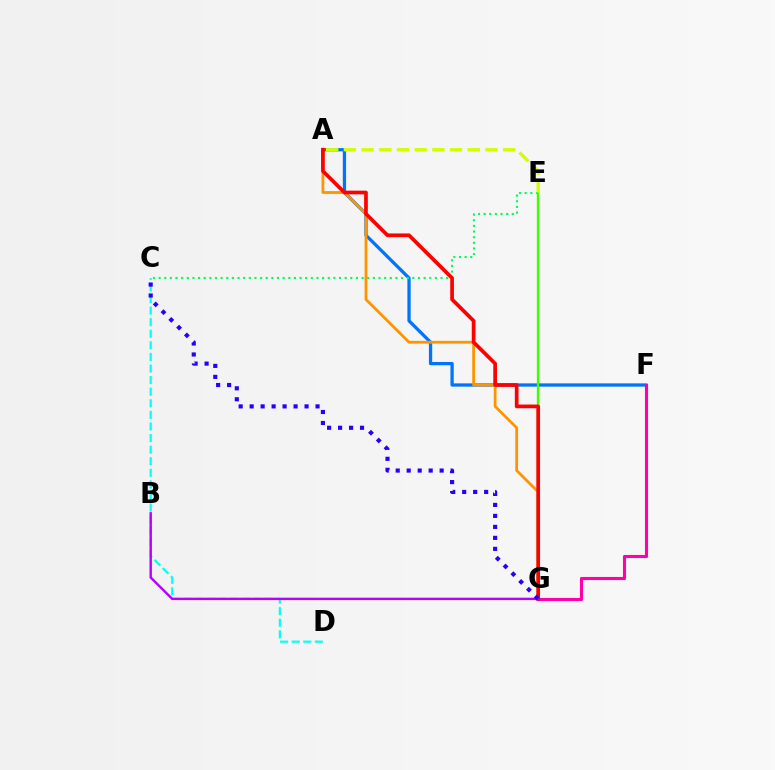{('A', 'F'): [{'color': '#0074ff', 'line_style': 'solid', 'thickness': 2.35}], ('A', 'G'): [{'color': '#ff9400', 'line_style': 'solid', 'thickness': 2.0}, {'color': '#ff0000', 'line_style': 'solid', 'thickness': 2.67}], ('E', 'G'): [{'color': '#3dff00', 'line_style': 'solid', 'thickness': 1.67}], ('C', 'E'): [{'color': '#00ff5c', 'line_style': 'dotted', 'thickness': 1.53}], ('C', 'D'): [{'color': '#00fff6', 'line_style': 'dashed', 'thickness': 1.57}], ('F', 'G'): [{'color': '#ff00ac', 'line_style': 'solid', 'thickness': 2.23}], ('B', 'G'): [{'color': '#b900ff', 'line_style': 'solid', 'thickness': 1.73}], ('A', 'E'): [{'color': '#d1ff00', 'line_style': 'dashed', 'thickness': 2.4}], ('C', 'G'): [{'color': '#2500ff', 'line_style': 'dotted', 'thickness': 2.98}]}